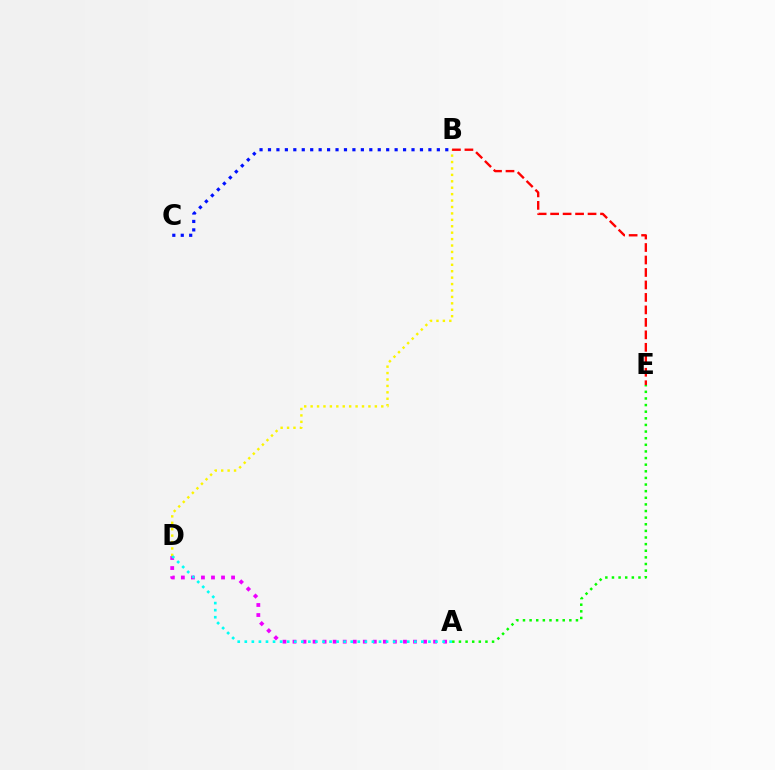{('A', 'D'): [{'color': '#ee00ff', 'line_style': 'dotted', 'thickness': 2.73}, {'color': '#00fff6', 'line_style': 'dotted', 'thickness': 1.92}], ('B', 'D'): [{'color': '#fcf500', 'line_style': 'dotted', 'thickness': 1.75}], ('B', 'E'): [{'color': '#ff0000', 'line_style': 'dashed', 'thickness': 1.69}], ('A', 'E'): [{'color': '#08ff00', 'line_style': 'dotted', 'thickness': 1.8}], ('B', 'C'): [{'color': '#0010ff', 'line_style': 'dotted', 'thickness': 2.29}]}